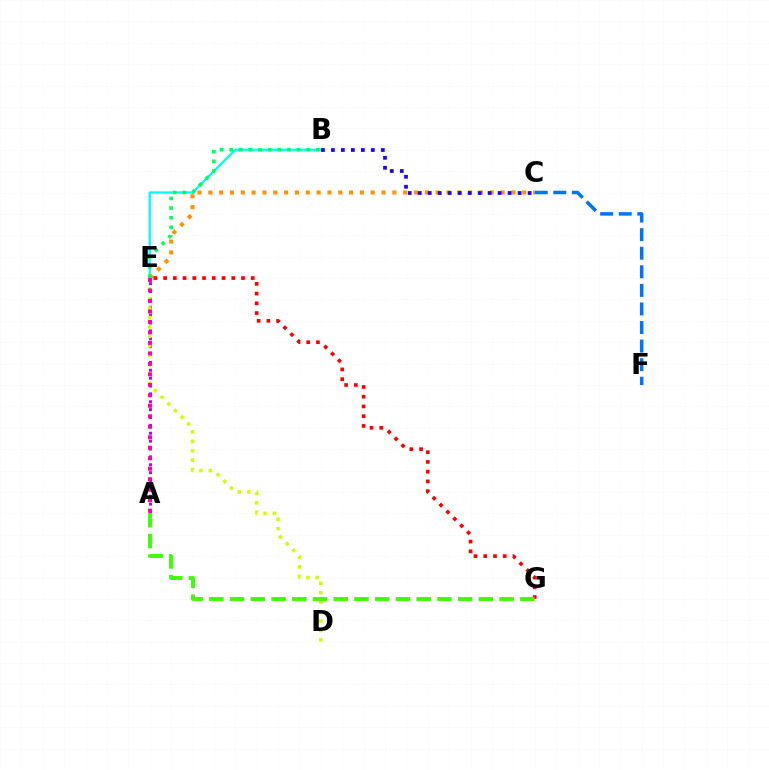{('B', 'E'): [{'color': '#00fff6', 'line_style': 'solid', 'thickness': 1.65}, {'color': '#00ff5c', 'line_style': 'dotted', 'thickness': 2.62}], ('A', 'E'): [{'color': '#b900ff', 'line_style': 'dotted', 'thickness': 2.14}, {'color': '#ff00ac', 'line_style': 'dotted', 'thickness': 2.85}], ('C', 'E'): [{'color': '#ff9400', 'line_style': 'dotted', 'thickness': 2.94}], ('E', 'G'): [{'color': '#ff0000', 'line_style': 'dotted', 'thickness': 2.65}], ('B', 'C'): [{'color': '#2500ff', 'line_style': 'dotted', 'thickness': 2.71}], ('D', 'E'): [{'color': '#d1ff00', 'line_style': 'dotted', 'thickness': 2.56}], ('C', 'F'): [{'color': '#0074ff', 'line_style': 'dashed', 'thickness': 2.52}], ('A', 'G'): [{'color': '#3dff00', 'line_style': 'dashed', 'thickness': 2.82}]}